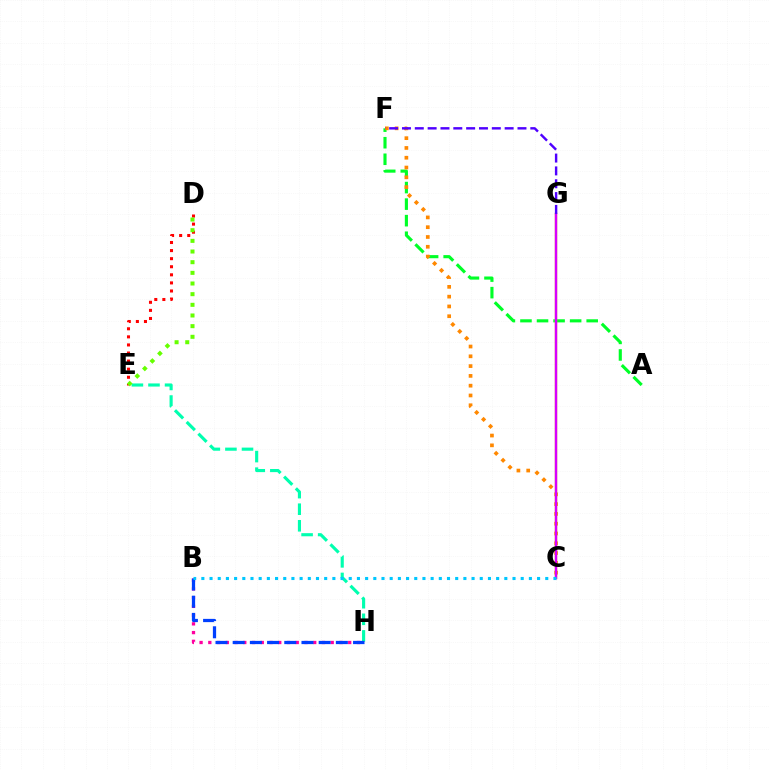{('A', 'F'): [{'color': '#00ff27', 'line_style': 'dashed', 'thickness': 2.25}], ('E', 'H'): [{'color': '#00ffaf', 'line_style': 'dashed', 'thickness': 2.25}], ('C', 'F'): [{'color': '#ff8800', 'line_style': 'dotted', 'thickness': 2.66}], ('C', 'G'): [{'color': '#eeff00', 'line_style': 'solid', 'thickness': 1.71}, {'color': '#d600ff', 'line_style': 'solid', 'thickness': 1.76}], ('D', 'E'): [{'color': '#ff0000', 'line_style': 'dotted', 'thickness': 2.2}, {'color': '#66ff00', 'line_style': 'dotted', 'thickness': 2.9}], ('B', 'H'): [{'color': '#ff00a0', 'line_style': 'dotted', 'thickness': 2.38}, {'color': '#003fff', 'line_style': 'dashed', 'thickness': 2.34}], ('F', 'G'): [{'color': '#4f00ff', 'line_style': 'dashed', 'thickness': 1.74}], ('B', 'C'): [{'color': '#00c7ff', 'line_style': 'dotted', 'thickness': 2.22}]}